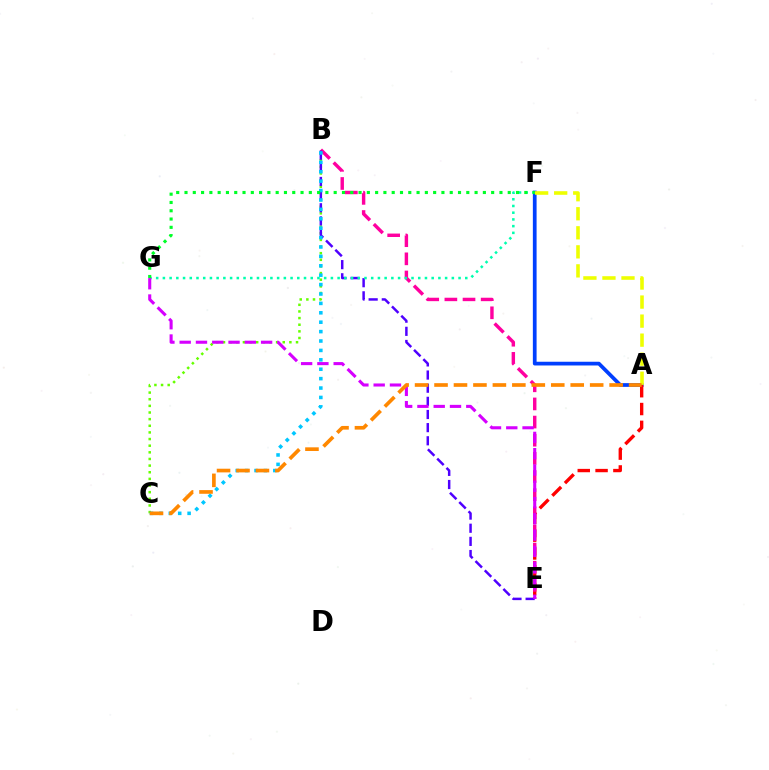{('A', 'F'): [{'color': '#003fff', 'line_style': 'solid', 'thickness': 2.69}, {'color': '#eeff00', 'line_style': 'dashed', 'thickness': 2.59}], ('A', 'E'): [{'color': '#ff0000', 'line_style': 'dashed', 'thickness': 2.42}], ('B', 'E'): [{'color': '#ff00a0', 'line_style': 'dashed', 'thickness': 2.46}, {'color': '#4f00ff', 'line_style': 'dashed', 'thickness': 1.79}], ('B', 'C'): [{'color': '#66ff00', 'line_style': 'dotted', 'thickness': 1.8}, {'color': '#00c7ff', 'line_style': 'dotted', 'thickness': 2.56}], ('F', 'G'): [{'color': '#00ffaf', 'line_style': 'dotted', 'thickness': 1.83}, {'color': '#00ff27', 'line_style': 'dotted', 'thickness': 2.25}], ('E', 'G'): [{'color': '#d600ff', 'line_style': 'dashed', 'thickness': 2.21}], ('A', 'C'): [{'color': '#ff8800', 'line_style': 'dashed', 'thickness': 2.64}]}